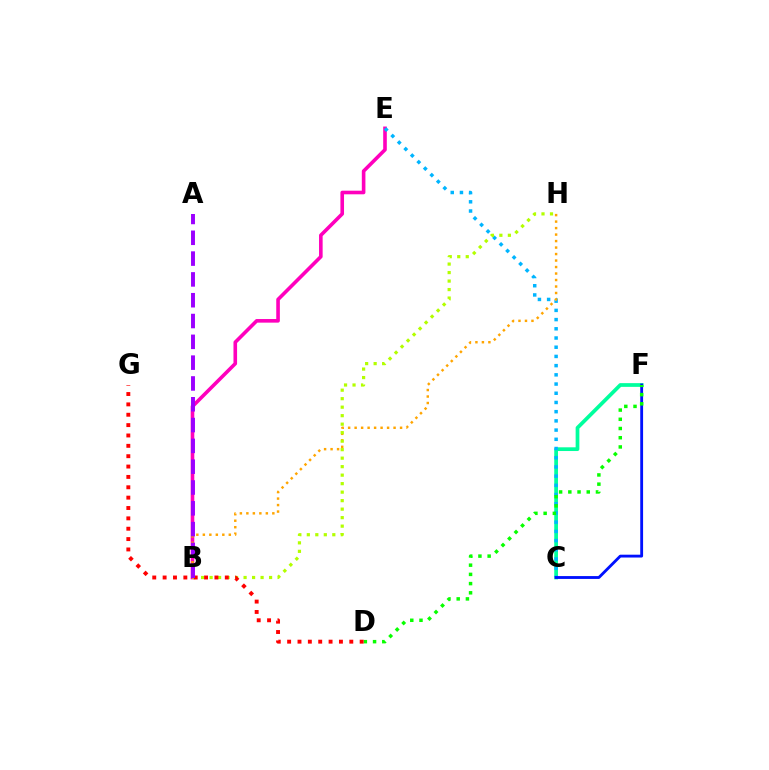{('C', 'F'): [{'color': '#00ff9d', 'line_style': 'solid', 'thickness': 2.68}, {'color': '#0010ff', 'line_style': 'solid', 'thickness': 2.04}], ('B', 'E'): [{'color': '#ff00bd', 'line_style': 'solid', 'thickness': 2.6}], ('C', 'E'): [{'color': '#00b5ff', 'line_style': 'dotted', 'thickness': 2.5}], ('B', 'H'): [{'color': '#ffa500', 'line_style': 'dotted', 'thickness': 1.76}, {'color': '#b3ff00', 'line_style': 'dotted', 'thickness': 2.31}], ('D', 'F'): [{'color': '#08ff00', 'line_style': 'dotted', 'thickness': 2.5}], ('D', 'G'): [{'color': '#ff0000', 'line_style': 'dotted', 'thickness': 2.82}], ('A', 'B'): [{'color': '#9b00ff', 'line_style': 'dashed', 'thickness': 2.83}]}